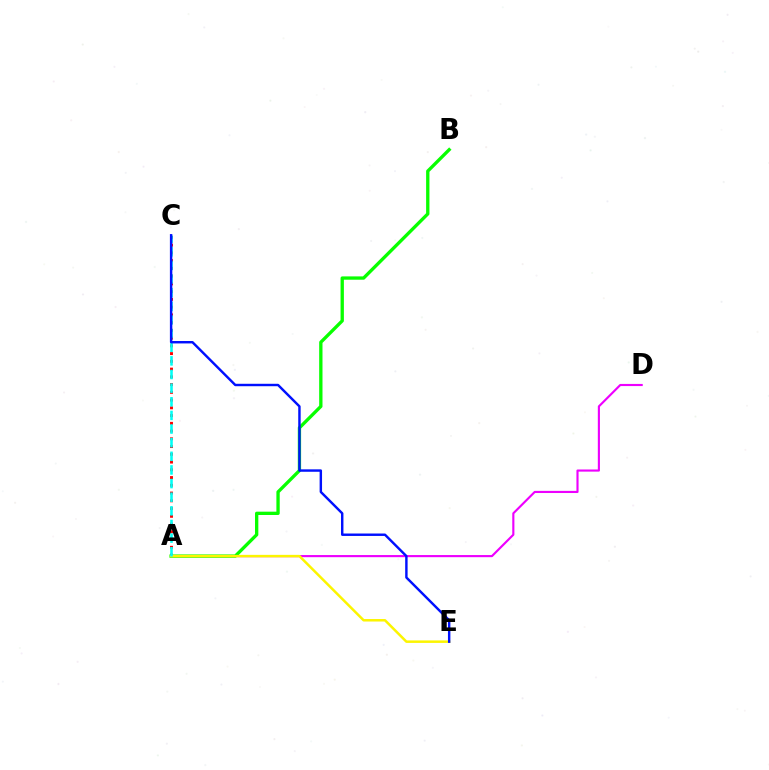{('A', 'C'): [{'color': '#ff0000', 'line_style': 'dotted', 'thickness': 2.1}, {'color': '#00fff6', 'line_style': 'dashed', 'thickness': 1.85}], ('A', 'D'): [{'color': '#ee00ff', 'line_style': 'solid', 'thickness': 1.54}], ('A', 'B'): [{'color': '#08ff00', 'line_style': 'solid', 'thickness': 2.39}], ('A', 'E'): [{'color': '#fcf500', 'line_style': 'solid', 'thickness': 1.8}], ('C', 'E'): [{'color': '#0010ff', 'line_style': 'solid', 'thickness': 1.75}]}